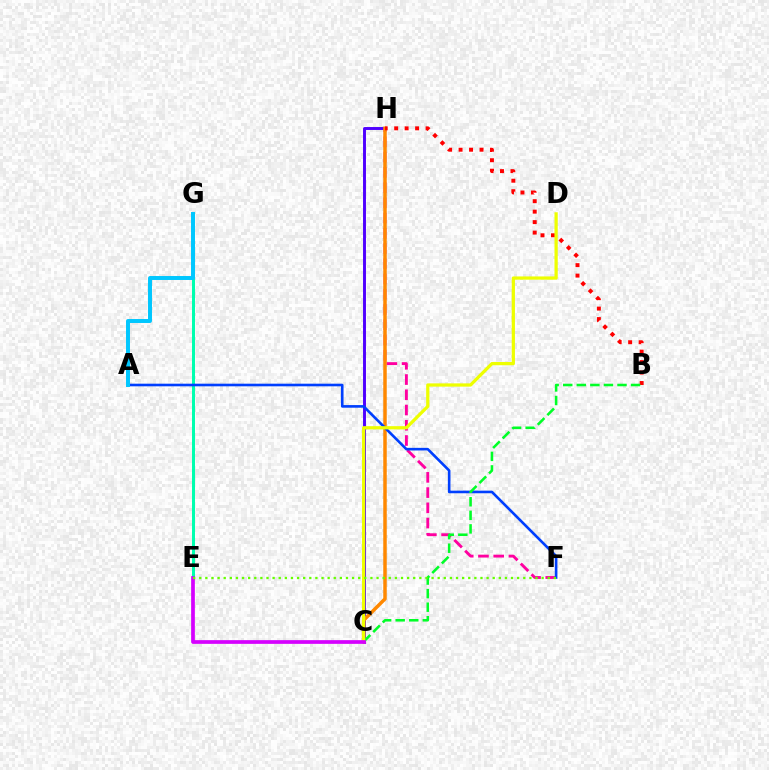{('C', 'H'): [{'color': '#4f00ff', 'line_style': 'solid', 'thickness': 2.11}, {'color': '#ff8800', 'line_style': 'solid', 'thickness': 2.51}], ('F', 'H'): [{'color': '#ff00a0', 'line_style': 'dashed', 'thickness': 2.07}], ('E', 'G'): [{'color': '#00ffaf', 'line_style': 'solid', 'thickness': 2.17}], ('B', 'H'): [{'color': '#ff0000', 'line_style': 'dotted', 'thickness': 2.84}], ('A', 'F'): [{'color': '#003fff', 'line_style': 'solid', 'thickness': 1.89}], ('B', 'C'): [{'color': '#00ff27', 'line_style': 'dashed', 'thickness': 1.84}], ('A', 'G'): [{'color': '#00c7ff', 'line_style': 'solid', 'thickness': 2.85}], ('C', 'D'): [{'color': '#eeff00', 'line_style': 'solid', 'thickness': 2.34}], ('C', 'E'): [{'color': '#d600ff', 'line_style': 'solid', 'thickness': 2.67}], ('E', 'F'): [{'color': '#66ff00', 'line_style': 'dotted', 'thickness': 1.66}]}